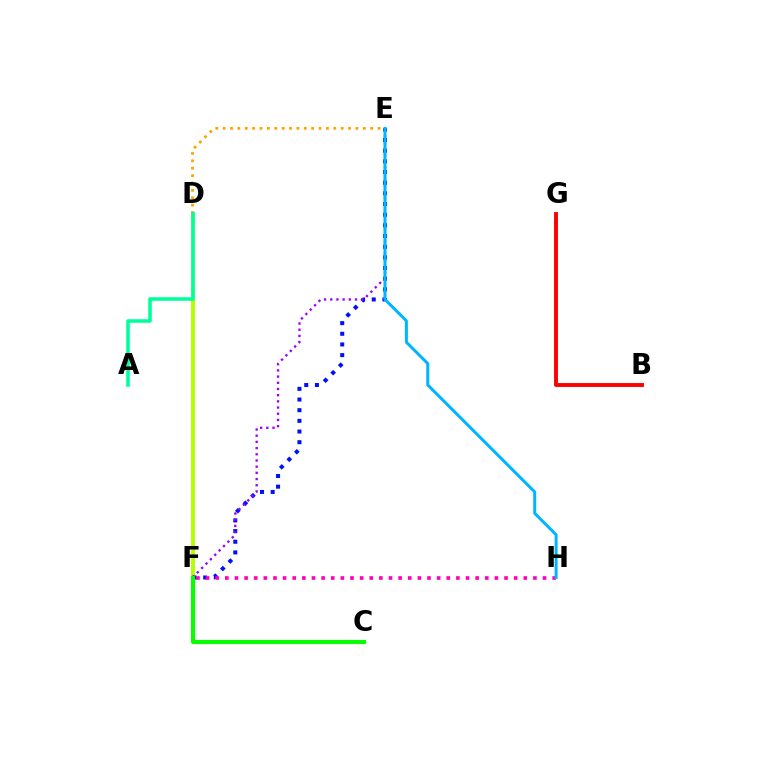{('D', 'F'): [{'color': '#b3ff00', 'line_style': 'solid', 'thickness': 2.83}], ('E', 'F'): [{'color': '#0010ff', 'line_style': 'dotted', 'thickness': 2.9}, {'color': '#9b00ff', 'line_style': 'dotted', 'thickness': 1.68}], ('F', 'H'): [{'color': '#ff00bd', 'line_style': 'dotted', 'thickness': 2.62}], ('B', 'G'): [{'color': '#ff0000', 'line_style': 'solid', 'thickness': 2.81}], ('D', 'E'): [{'color': '#ffa500', 'line_style': 'dotted', 'thickness': 2.0}], ('A', 'D'): [{'color': '#00ff9d', 'line_style': 'solid', 'thickness': 2.56}], ('C', 'F'): [{'color': '#08ff00', 'line_style': 'solid', 'thickness': 2.98}], ('E', 'H'): [{'color': '#00b5ff', 'line_style': 'solid', 'thickness': 2.15}]}